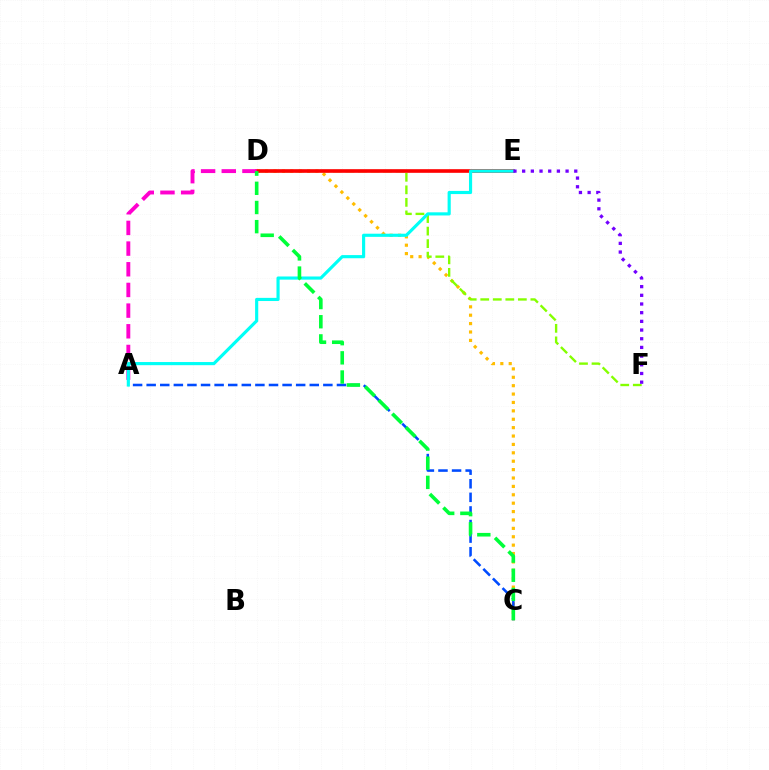{('C', 'D'): [{'color': '#ffbd00', 'line_style': 'dotted', 'thickness': 2.28}, {'color': '#00ff39', 'line_style': 'dashed', 'thickness': 2.6}], ('D', 'F'): [{'color': '#84ff00', 'line_style': 'dashed', 'thickness': 1.7}], ('D', 'E'): [{'color': '#ff0000', 'line_style': 'solid', 'thickness': 2.62}], ('A', 'D'): [{'color': '#ff00cf', 'line_style': 'dashed', 'thickness': 2.81}], ('A', 'C'): [{'color': '#004bff', 'line_style': 'dashed', 'thickness': 1.85}], ('A', 'E'): [{'color': '#00fff6', 'line_style': 'solid', 'thickness': 2.27}], ('E', 'F'): [{'color': '#7200ff', 'line_style': 'dotted', 'thickness': 2.36}]}